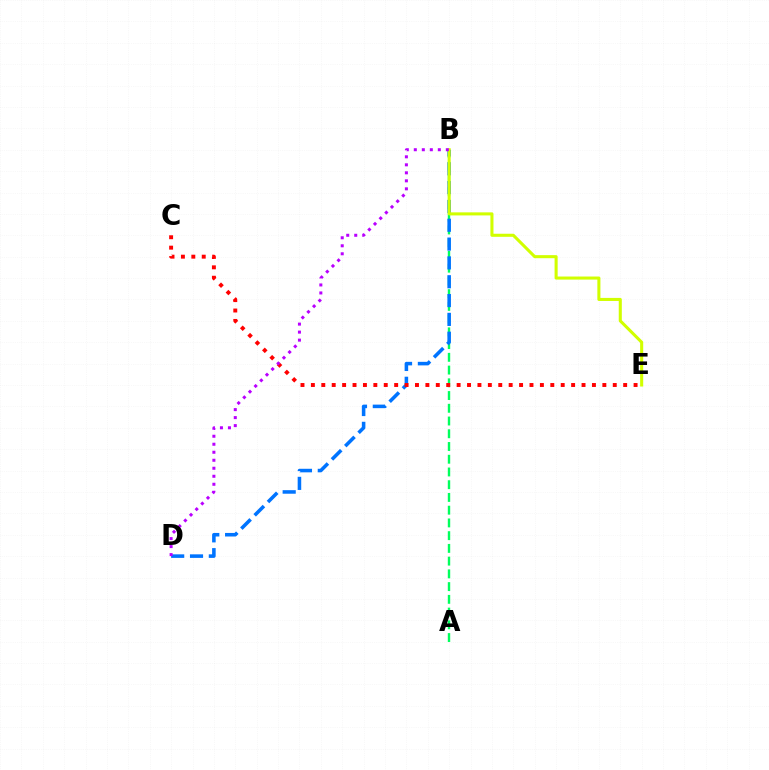{('A', 'B'): [{'color': '#00ff5c', 'line_style': 'dashed', 'thickness': 1.73}], ('B', 'D'): [{'color': '#0074ff', 'line_style': 'dashed', 'thickness': 2.56}, {'color': '#b900ff', 'line_style': 'dotted', 'thickness': 2.17}], ('C', 'E'): [{'color': '#ff0000', 'line_style': 'dotted', 'thickness': 2.83}], ('B', 'E'): [{'color': '#d1ff00', 'line_style': 'solid', 'thickness': 2.21}]}